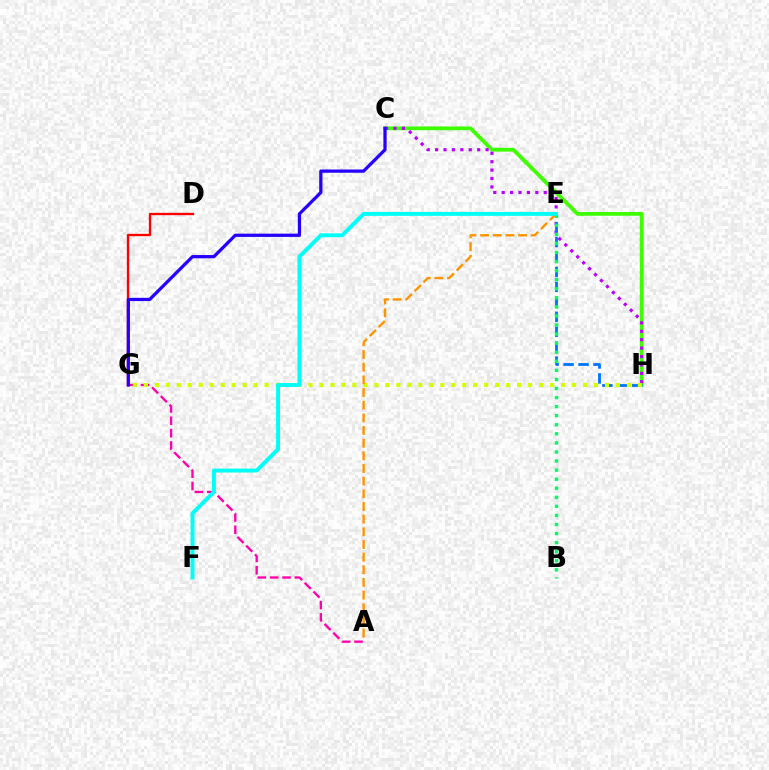{('A', 'G'): [{'color': '#ff00ac', 'line_style': 'dashed', 'thickness': 1.68}], ('C', 'H'): [{'color': '#3dff00', 'line_style': 'solid', 'thickness': 2.71}, {'color': '#b900ff', 'line_style': 'dotted', 'thickness': 2.29}], ('D', 'G'): [{'color': '#ff0000', 'line_style': 'solid', 'thickness': 1.68}], ('E', 'H'): [{'color': '#0074ff', 'line_style': 'dashed', 'thickness': 2.03}], ('G', 'H'): [{'color': '#d1ff00', 'line_style': 'dotted', 'thickness': 2.98}], ('B', 'E'): [{'color': '#00ff5c', 'line_style': 'dotted', 'thickness': 2.46}], ('A', 'E'): [{'color': '#ff9400', 'line_style': 'dashed', 'thickness': 1.72}], ('E', 'F'): [{'color': '#00fff6', 'line_style': 'solid', 'thickness': 2.82}], ('C', 'G'): [{'color': '#2500ff', 'line_style': 'solid', 'thickness': 2.34}]}